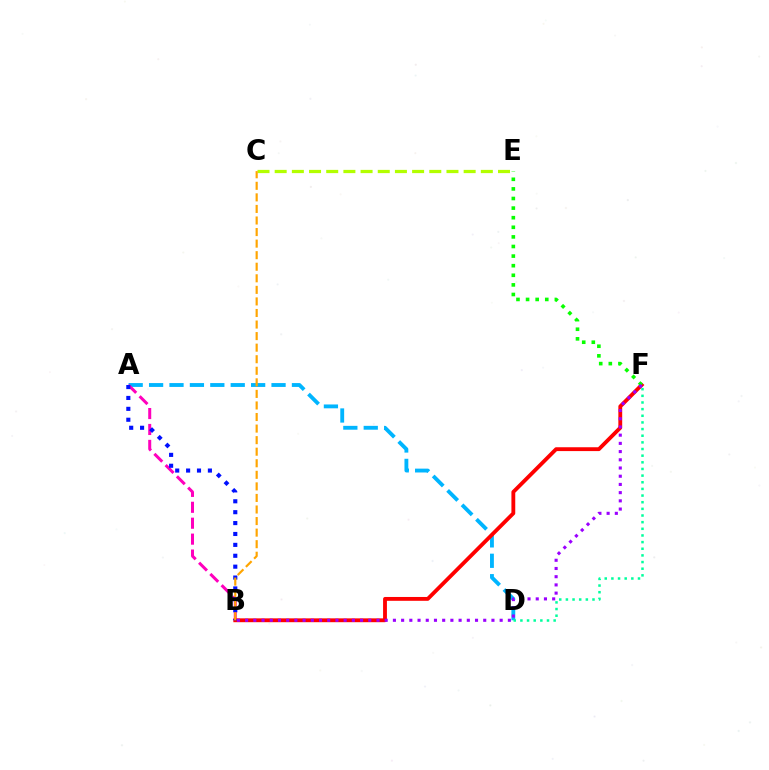{('A', 'D'): [{'color': '#00b5ff', 'line_style': 'dashed', 'thickness': 2.77}], ('A', 'B'): [{'color': '#ff00bd', 'line_style': 'dashed', 'thickness': 2.16}, {'color': '#0010ff', 'line_style': 'dotted', 'thickness': 2.96}], ('B', 'F'): [{'color': '#ff0000', 'line_style': 'solid', 'thickness': 2.77}, {'color': '#9b00ff', 'line_style': 'dotted', 'thickness': 2.23}], ('C', 'E'): [{'color': '#b3ff00', 'line_style': 'dashed', 'thickness': 2.33}], ('B', 'C'): [{'color': '#ffa500', 'line_style': 'dashed', 'thickness': 1.57}], ('E', 'F'): [{'color': '#08ff00', 'line_style': 'dotted', 'thickness': 2.61}], ('D', 'F'): [{'color': '#00ff9d', 'line_style': 'dotted', 'thickness': 1.81}]}